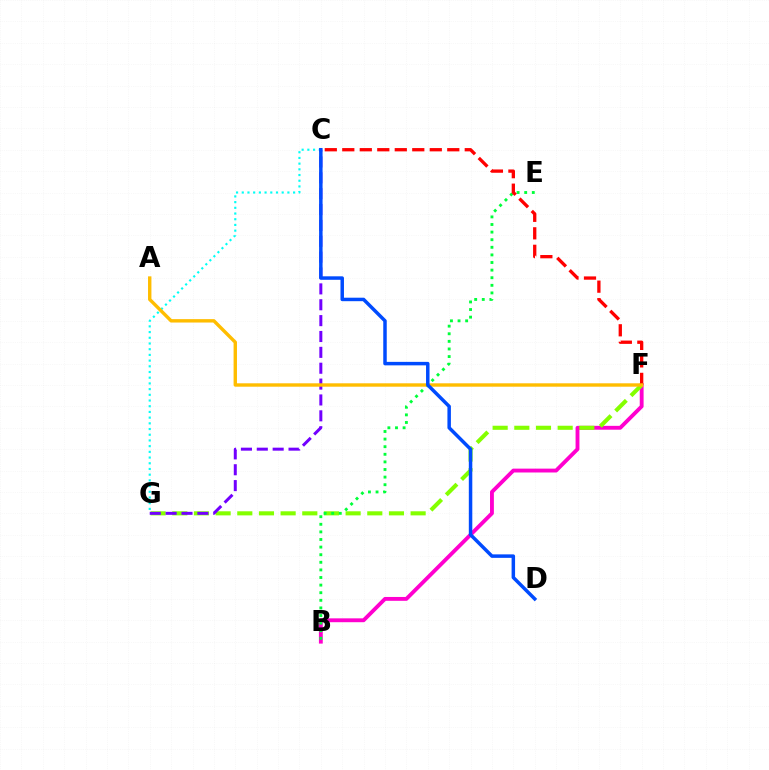{('B', 'F'): [{'color': '#ff00cf', 'line_style': 'solid', 'thickness': 2.78}], ('F', 'G'): [{'color': '#84ff00', 'line_style': 'dashed', 'thickness': 2.94}], ('C', 'G'): [{'color': '#00fff6', 'line_style': 'dotted', 'thickness': 1.55}, {'color': '#7200ff', 'line_style': 'dashed', 'thickness': 2.16}], ('B', 'E'): [{'color': '#00ff39', 'line_style': 'dotted', 'thickness': 2.07}], ('C', 'F'): [{'color': '#ff0000', 'line_style': 'dashed', 'thickness': 2.38}], ('A', 'F'): [{'color': '#ffbd00', 'line_style': 'solid', 'thickness': 2.45}], ('C', 'D'): [{'color': '#004bff', 'line_style': 'solid', 'thickness': 2.51}]}